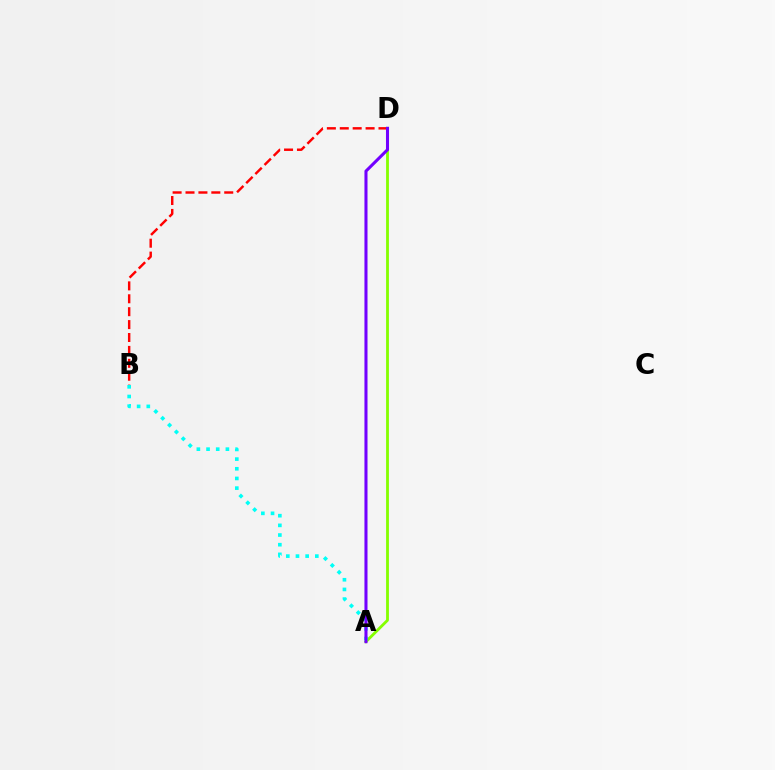{('B', 'D'): [{'color': '#ff0000', 'line_style': 'dashed', 'thickness': 1.75}], ('A', 'D'): [{'color': '#84ff00', 'line_style': 'solid', 'thickness': 2.03}, {'color': '#7200ff', 'line_style': 'solid', 'thickness': 2.2}], ('A', 'B'): [{'color': '#00fff6', 'line_style': 'dotted', 'thickness': 2.63}]}